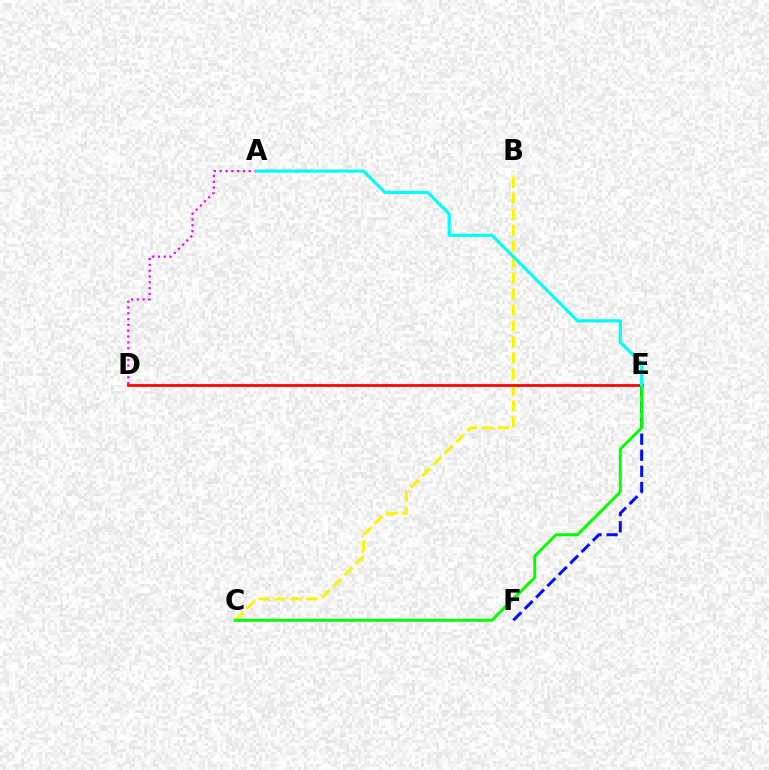{('E', 'F'): [{'color': '#0010ff', 'line_style': 'dashed', 'thickness': 2.18}], ('B', 'C'): [{'color': '#fcf500', 'line_style': 'dashed', 'thickness': 2.17}], ('A', 'D'): [{'color': '#ee00ff', 'line_style': 'dotted', 'thickness': 1.58}], ('D', 'E'): [{'color': '#ff0000', 'line_style': 'solid', 'thickness': 1.99}], ('C', 'E'): [{'color': '#08ff00', 'line_style': 'solid', 'thickness': 2.16}], ('A', 'E'): [{'color': '#00fff6', 'line_style': 'solid', 'thickness': 2.29}]}